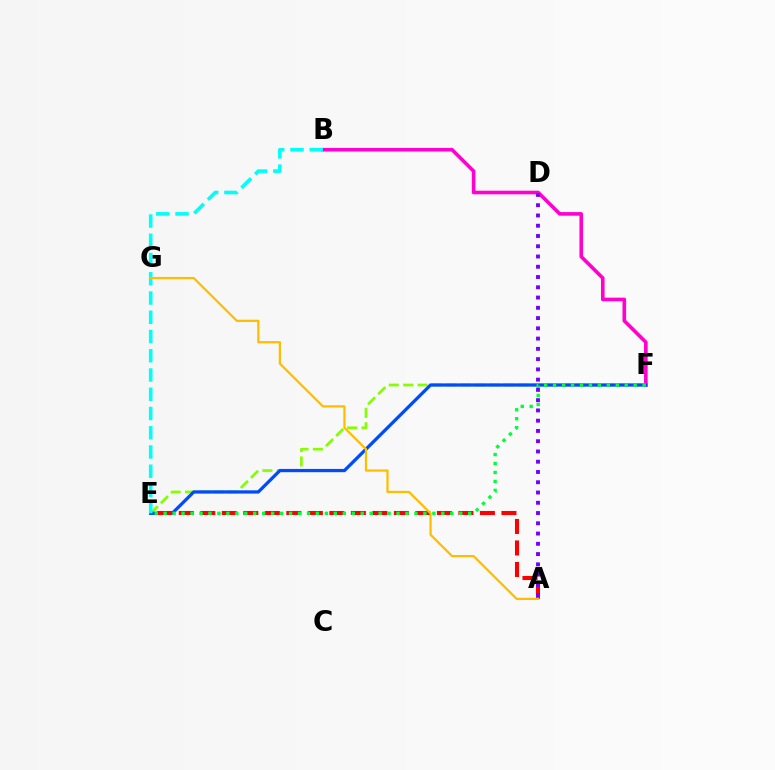{('E', 'F'): [{'color': '#84ff00', 'line_style': 'dashed', 'thickness': 1.95}, {'color': '#004bff', 'line_style': 'solid', 'thickness': 2.35}, {'color': '#00ff39', 'line_style': 'dotted', 'thickness': 2.43}], ('B', 'F'): [{'color': '#ff00cf', 'line_style': 'solid', 'thickness': 2.6}], ('B', 'E'): [{'color': '#00fff6', 'line_style': 'dashed', 'thickness': 2.61}], ('A', 'E'): [{'color': '#ff0000', 'line_style': 'dashed', 'thickness': 2.92}], ('A', 'D'): [{'color': '#7200ff', 'line_style': 'dotted', 'thickness': 2.79}], ('A', 'G'): [{'color': '#ffbd00', 'line_style': 'solid', 'thickness': 1.61}]}